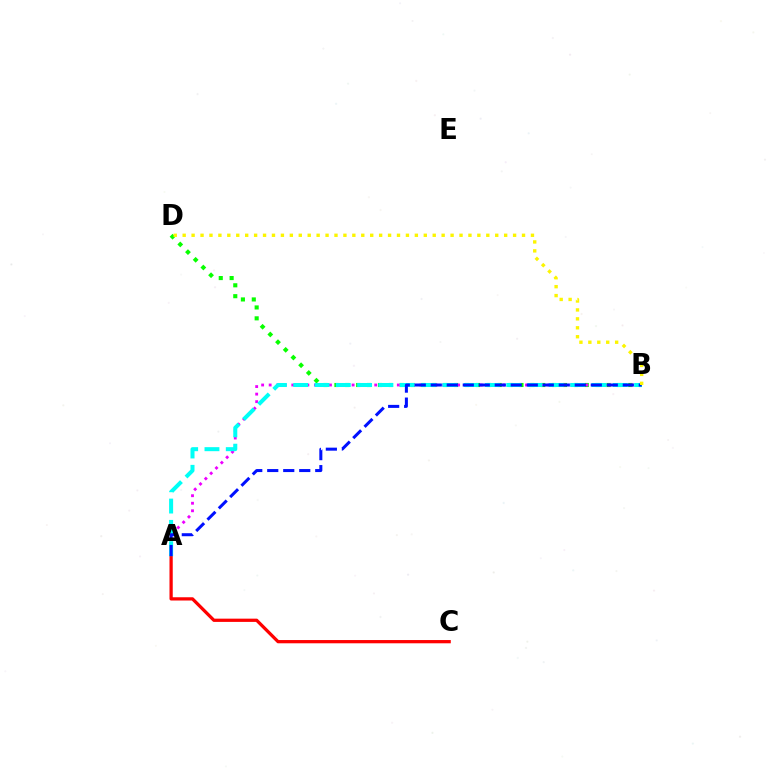{('B', 'D'): [{'color': '#08ff00', 'line_style': 'dotted', 'thickness': 2.96}, {'color': '#fcf500', 'line_style': 'dotted', 'thickness': 2.43}], ('A', 'B'): [{'color': '#ee00ff', 'line_style': 'dotted', 'thickness': 2.05}, {'color': '#00fff6', 'line_style': 'dashed', 'thickness': 2.89}, {'color': '#0010ff', 'line_style': 'dashed', 'thickness': 2.17}], ('A', 'C'): [{'color': '#ff0000', 'line_style': 'solid', 'thickness': 2.34}]}